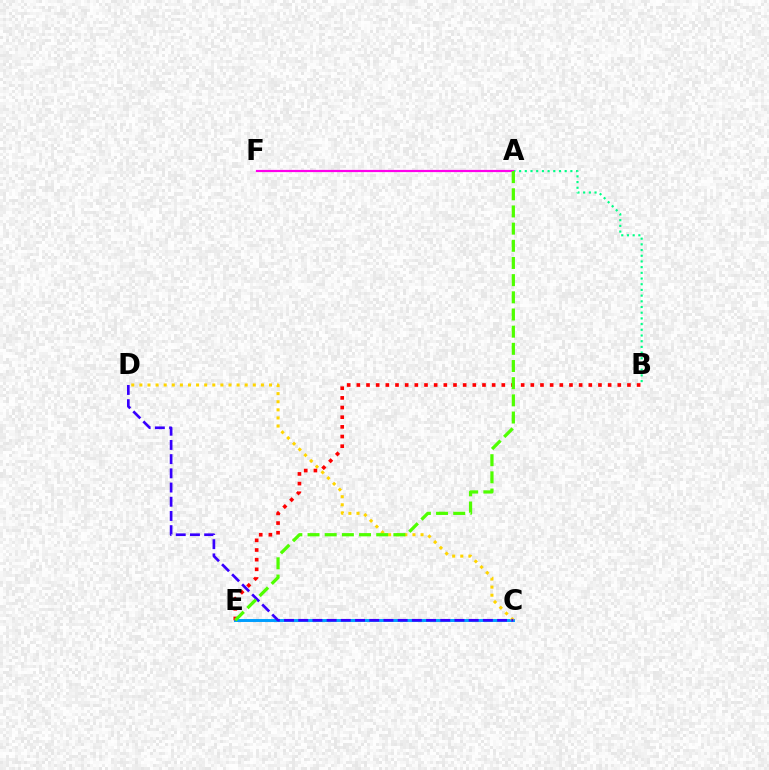{('C', 'E'): [{'color': '#009eff', 'line_style': 'solid', 'thickness': 2.12}], ('A', 'B'): [{'color': '#00ff86', 'line_style': 'dotted', 'thickness': 1.55}], ('A', 'F'): [{'color': '#ff00ed', 'line_style': 'solid', 'thickness': 1.59}], ('C', 'D'): [{'color': '#ffd500', 'line_style': 'dotted', 'thickness': 2.2}, {'color': '#3700ff', 'line_style': 'dashed', 'thickness': 1.93}], ('B', 'E'): [{'color': '#ff0000', 'line_style': 'dotted', 'thickness': 2.63}], ('A', 'E'): [{'color': '#4fff00', 'line_style': 'dashed', 'thickness': 2.33}]}